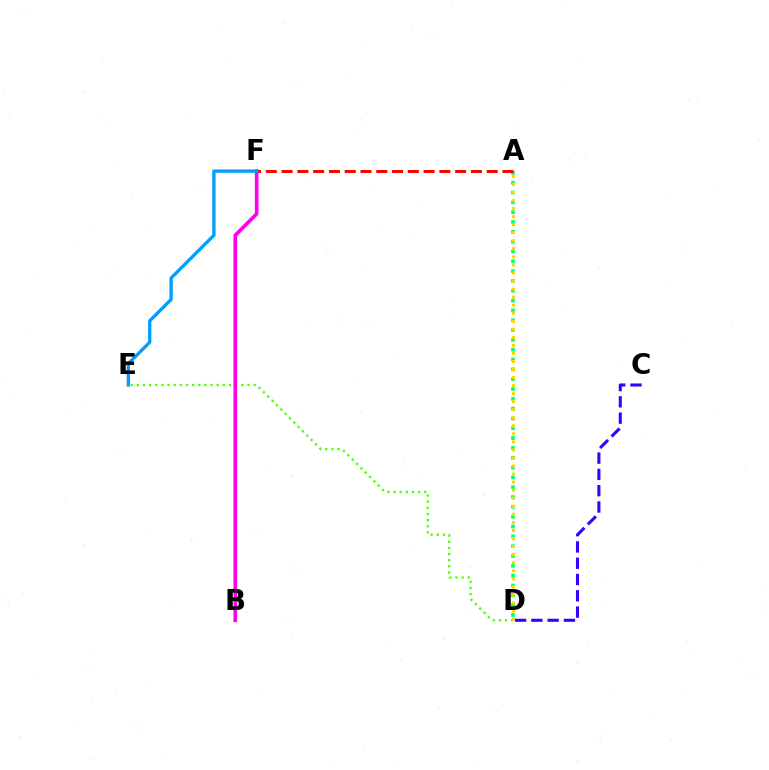{('C', 'D'): [{'color': '#3700ff', 'line_style': 'dashed', 'thickness': 2.21}], ('D', 'E'): [{'color': '#4fff00', 'line_style': 'dotted', 'thickness': 1.67}], ('A', 'D'): [{'color': '#00ff86', 'line_style': 'dotted', 'thickness': 2.67}, {'color': '#ffd500', 'line_style': 'dotted', 'thickness': 2.19}], ('B', 'F'): [{'color': '#ff00ed', 'line_style': 'solid', 'thickness': 2.63}], ('A', 'F'): [{'color': '#ff0000', 'line_style': 'dashed', 'thickness': 2.14}], ('E', 'F'): [{'color': '#009eff', 'line_style': 'solid', 'thickness': 2.39}]}